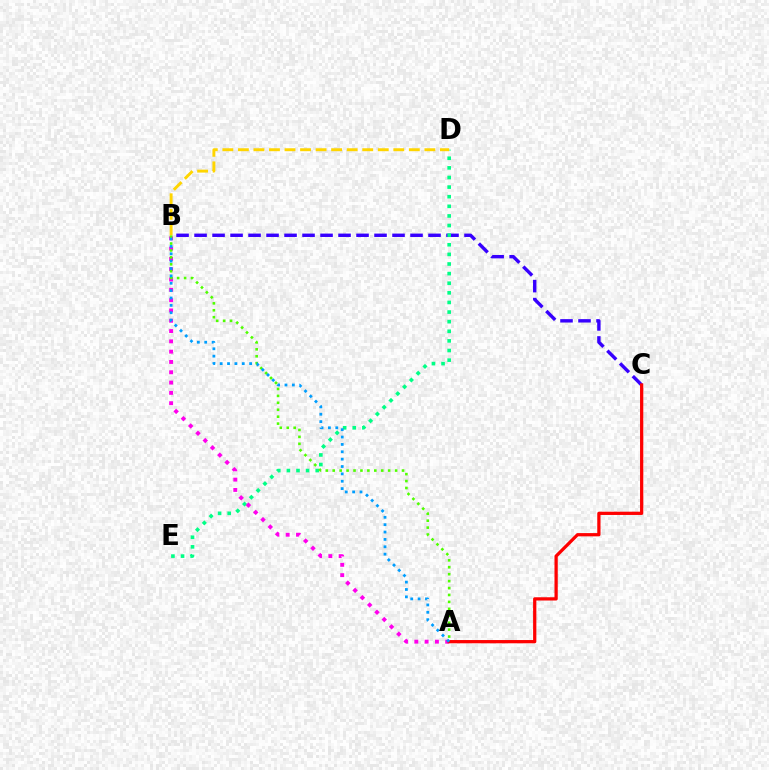{('B', 'C'): [{'color': '#3700ff', 'line_style': 'dashed', 'thickness': 2.44}], ('D', 'E'): [{'color': '#00ff86', 'line_style': 'dotted', 'thickness': 2.61}], ('A', 'B'): [{'color': '#ff00ed', 'line_style': 'dotted', 'thickness': 2.8}, {'color': '#4fff00', 'line_style': 'dotted', 'thickness': 1.88}, {'color': '#009eff', 'line_style': 'dotted', 'thickness': 2.0}], ('A', 'C'): [{'color': '#ff0000', 'line_style': 'solid', 'thickness': 2.34}], ('B', 'D'): [{'color': '#ffd500', 'line_style': 'dashed', 'thickness': 2.11}]}